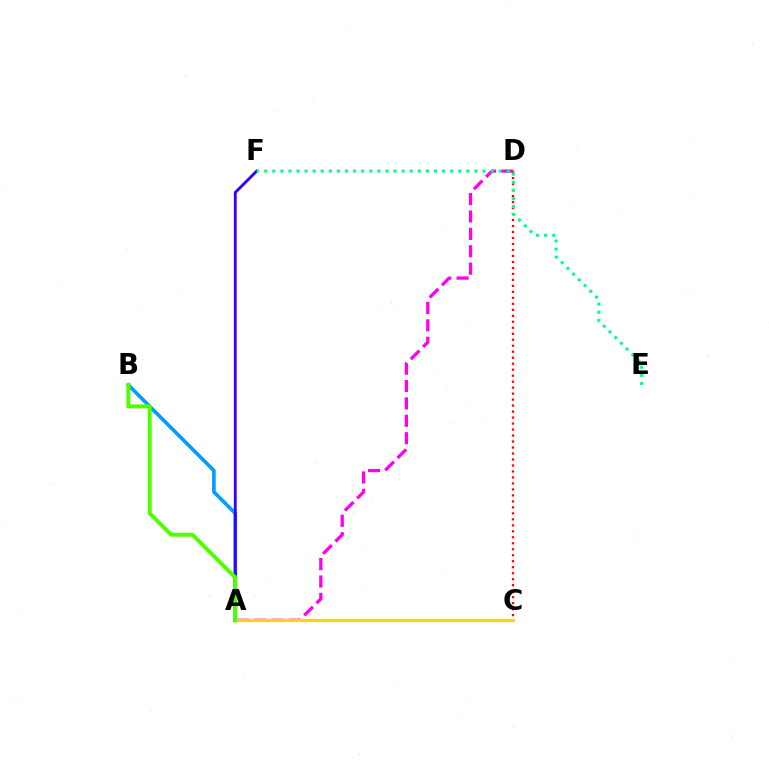{('C', 'D'): [{'color': '#ff0000', 'line_style': 'dotted', 'thickness': 1.63}], ('A', 'D'): [{'color': '#ff00ed', 'line_style': 'dashed', 'thickness': 2.36}], ('A', 'B'): [{'color': '#009eff', 'line_style': 'solid', 'thickness': 2.62}, {'color': '#4fff00', 'line_style': 'solid', 'thickness': 2.85}], ('A', 'C'): [{'color': '#ffd500', 'line_style': 'solid', 'thickness': 2.29}], ('A', 'F'): [{'color': '#3700ff', 'line_style': 'solid', 'thickness': 2.07}], ('E', 'F'): [{'color': '#00ff86', 'line_style': 'dotted', 'thickness': 2.2}]}